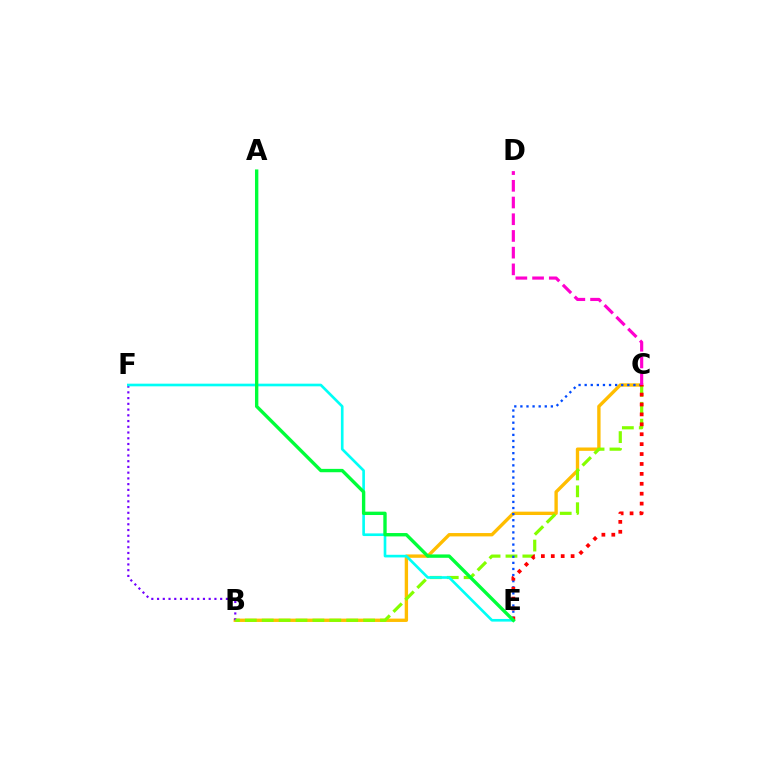{('B', 'C'): [{'color': '#ffbd00', 'line_style': 'solid', 'thickness': 2.42}, {'color': '#84ff00', 'line_style': 'dashed', 'thickness': 2.3}], ('B', 'F'): [{'color': '#7200ff', 'line_style': 'dotted', 'thickness': 1.56}], ('C', 'E'): [{'color': '#004bff', 'line_style': 'dotted', 'thickness': 1.66}, {'color': '#ff0000', 'line_style': 'dotted', 'thickness': 2.69}], ('E', 'F'): [{'color': '#00fff6', 'line_style': 'solid', 'thickness': 1.91}], ('C', 'D'): [{'color': '#ff00cf', 'line_style': 'dashed', 'thickness': 2.27}], ('A', 'E'): [{'color': '#00ff39', 'line_style': 'solid', 'thickness': 2.42}]}